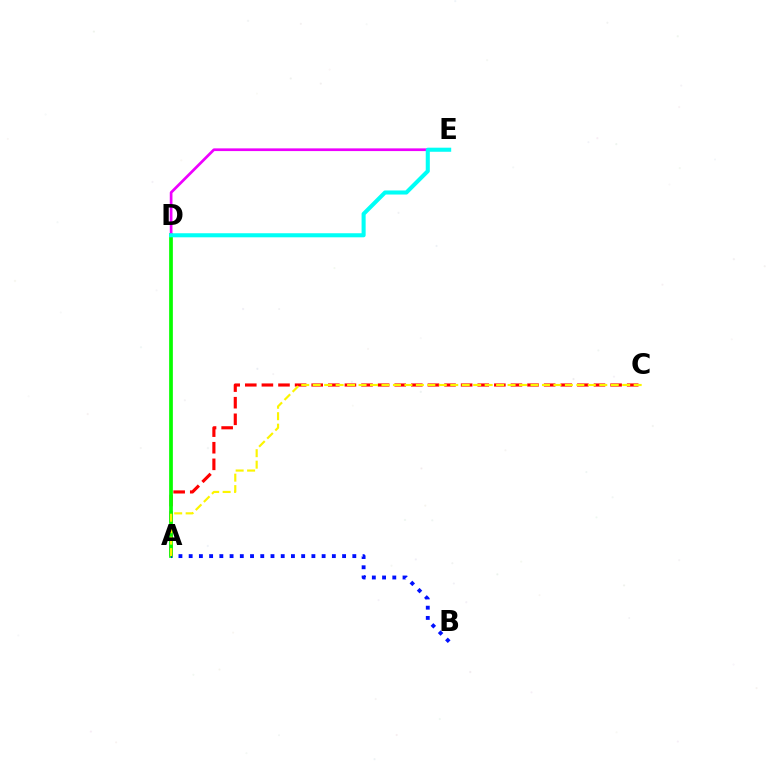{('A', 'C'): [{'color': '#ff0000', 'line_style': 'dashed', 'thickness': 2.26}, {'color': '#fcf500', 'line_style': 'dashed', 'thickness': 1.56}], ('A', 'D'): [{'color': '#08ff00', 'line_style': 'solid', 'thickness': 2.68}], ('D', 'E'): [{'color': '#ee00ff', 'line_style': 'solid', 'thickness': 1.95}, {'color': '#00fff6', 'line_style': 'solid', 'thickness': 2.93}], ('A', 'B'): [{'color': '#0010ff', 'line_style': 'dotted', 'thickness': 2.78}]}